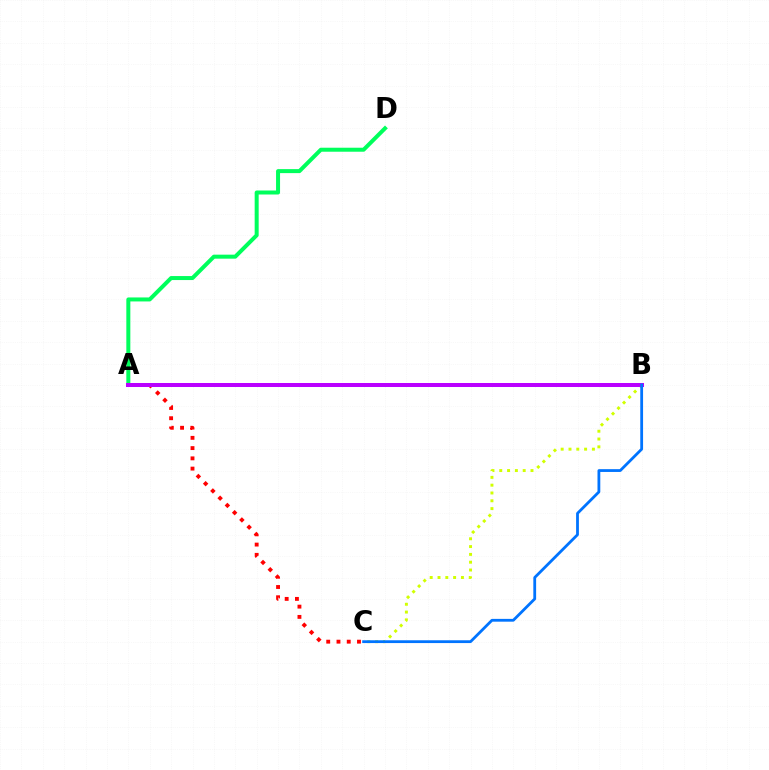{('A', 'C'): [{'color': '#ff0000', 'line_style': 'dotted', 'thickness': 2.79}], ('B', 'C'): [{'color': '#d1ff00', 'line_style': 'dotted', 'thickness': 2.12}, {'color': '#0074ff', 'line_style': 'solid', 'thickness': 2.01}], ('A', 'D'): [{'color': '#00ff5c', 'line_style': 'solid', 'thickness': 2.88}], ('A', 'B'): [{'color': '#b900ff', 'line_style': 'solid', 'thickness': 2.89}]}